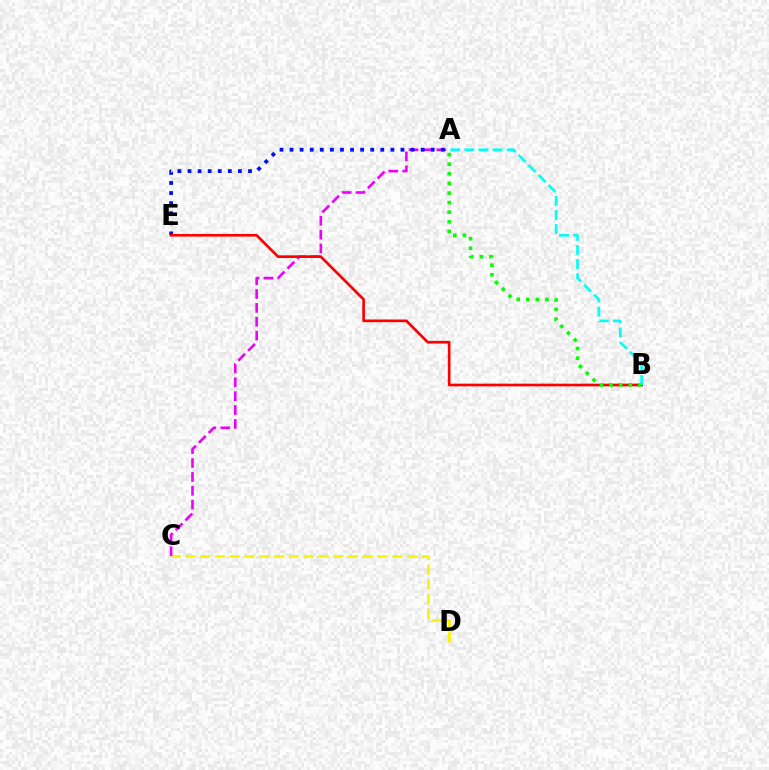{('C', 'D'): [{'color': '#fcf500', 'line_style': 'dashed', 'thickness': 2.01}], ('A', 'C'): [{'color': '#ee00ff', 'line_style': 'dashed', 'thickness': 1.88}], ('A', 'E'): [{'color': '#0010ff', 'line_style': 'dotted', 'thickness': 2.74}], ('B', 'E'): [{'color': '#ff0000', 'line_style': 'solid', 'thickness': 1.93}], ('A', 'B'): [{'color': '#00fff6', 'line_style': 'dashed', 'thickness': 1.92}, {'color': '#08ff00', 'line_style': 'dotted', 'thickness': 2.6}]}